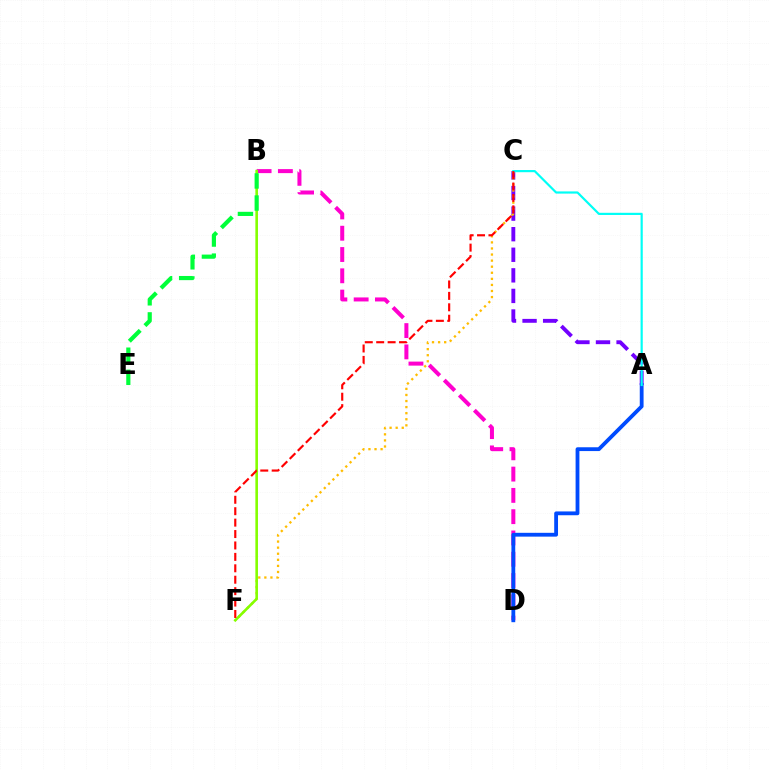{('B', 'D'): [{'color': '#ff00cf', 'line_style': 'dashed', 'thickness': 2.89}], ('A', 'C'): [{'color': '#7200ff', 'line_style': 'dashed', 'thickness': 2.8}, {'color': '#00fff6', 'line_style': 'solid', 'thickness': 1.57}], ('C', 'F'): [{'color': '#ffbd00', 'line_style': 'dotted', 'thickness': 1.65}, {'color': '#ff0000', 'line_style': 'dashed', 'thickness': 1.55}], ('A', 'D'): [{'color': '#004bff', 'line_style': 'solid', 'thickness': 2.74}], ('B', 'F'): [{'color': '#84ff00', 'line_style': 'solid', 'thickness': 1.88}], ('B', 'E'): [{'color': '#00ff39', 'line_style': 'dashed', 'thickness': 3.0}]}